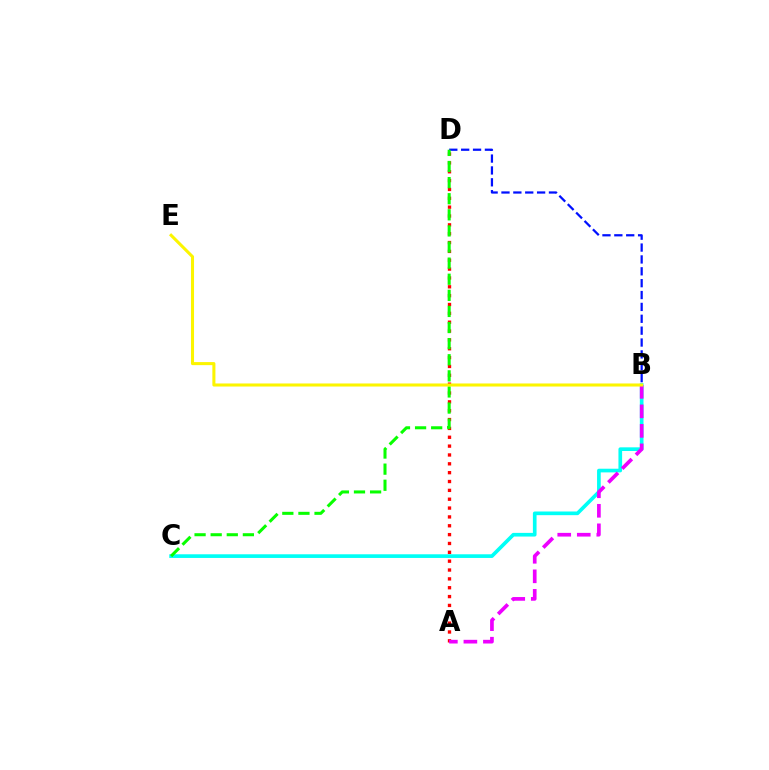{('B', 'C'): [{'color': '#00fff6', 'line_style': 'solid', 'thickness': 2.64}], ('A', 'D'): [{'color': '#ff0000', 'line_style': 'dotted', 'thickness': 2.4}], ('A', 'B'): [{'color': '#ee00ff', 'line_style': 'dashed', 'thickness': 2.65}], ('B', 'D'): [{'color': '#0010ff', 'line_style': 'dashed', 'thickness': 1.61}], ('C', 'D'): [{'color': '#08ff00', 'line_style': 'dashed', 'thickness': 2.19}], ('B', 'E'): [{'color': '#fcf500', 'line_style': 'solid', 'thickness': 2.2}]}